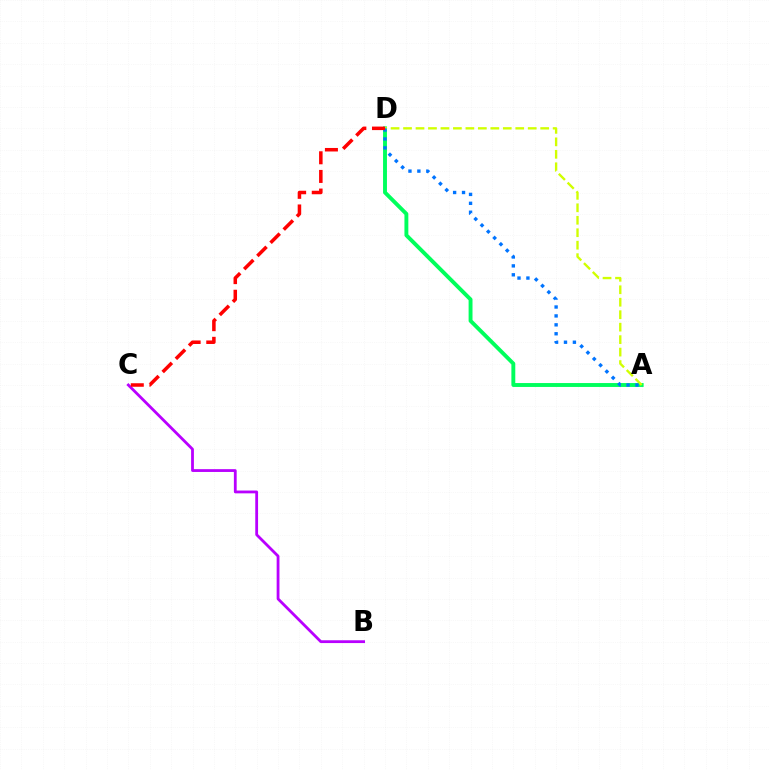{('A', 'D'): [{'color': '#00ff5c', 'line_style': 'solid', 'thickness': 2.81}, {'color': '#d1ff00', 'line_style': 'dashed', 'thickness': 1.69}, {'color': '#0074ff', 'line_style': 'dotted', 'thickness': 2.42}], ('B', 'C'): [{'color': '#b900ff', 'line_style': 'solid', 'thickness': 2.02}], ('C', 'D'): [{'color': '#ff0000', 'line_style': 'dashed', 'thickness': 2.53}]}